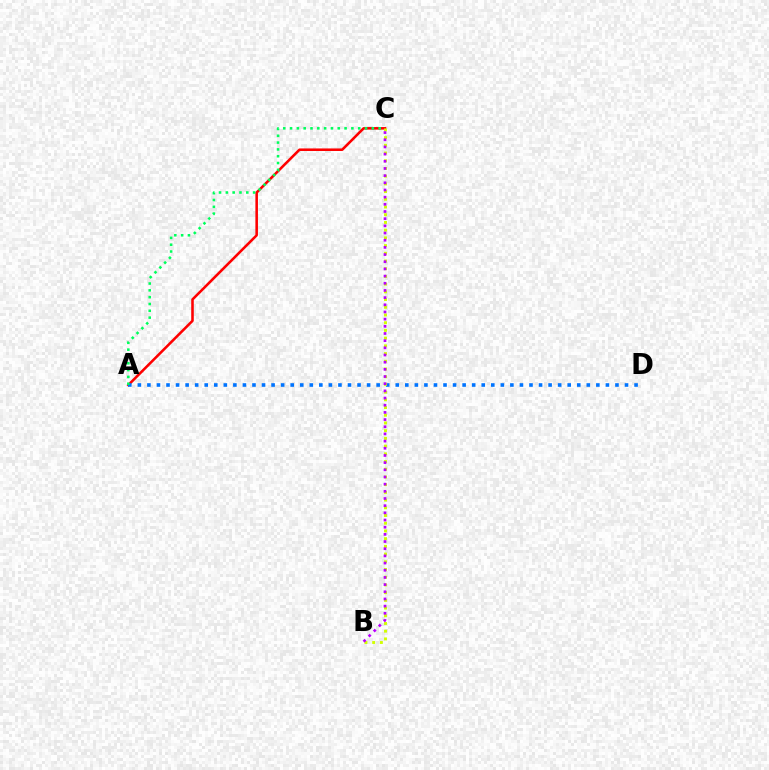{('A', 'C'): [{'color': '#ff0000', 'line_style': 'solid', 'thickness': 1.85}, {'color': '#00ff5c', 'line_style': 'dotted', 'thickness': 1.85}], ('A', 'D'): [{'color': '#0074ff', 'line_style': 'dotted', 'thickness': 2.6}], ('B', 'C'): [{'color': '#d1ff00', 'line_style': 'dotted', 'thickness': 2.1}, {'color': '#b900ff', 'line_style': 'dotted', 'thickness': 1.95}]}